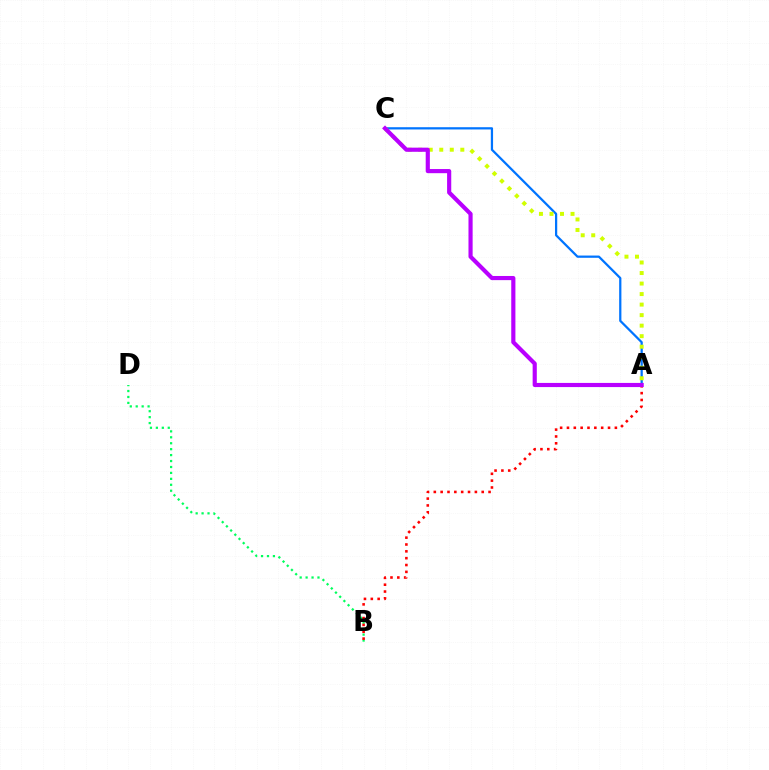{('A', 'C'): [{'color': '#0074ff', 'line_style': 'solid', 'thickness': 1.61}, {'color': '#d1ff00', 'line_style': 'dotted', 'thickness': 2.86}, {'color': '#b900ff', 'line_style': 'solid', 'thickness': 2.99}], ('B', 'D'): [{'color': '#00ff5c', 'line_style': 'dotted', 'thickness': 1.61}], ('A', 'B'): [{'color': '#ff0000', 'line_style': 'dotted', 'thickness': 1.86}]}